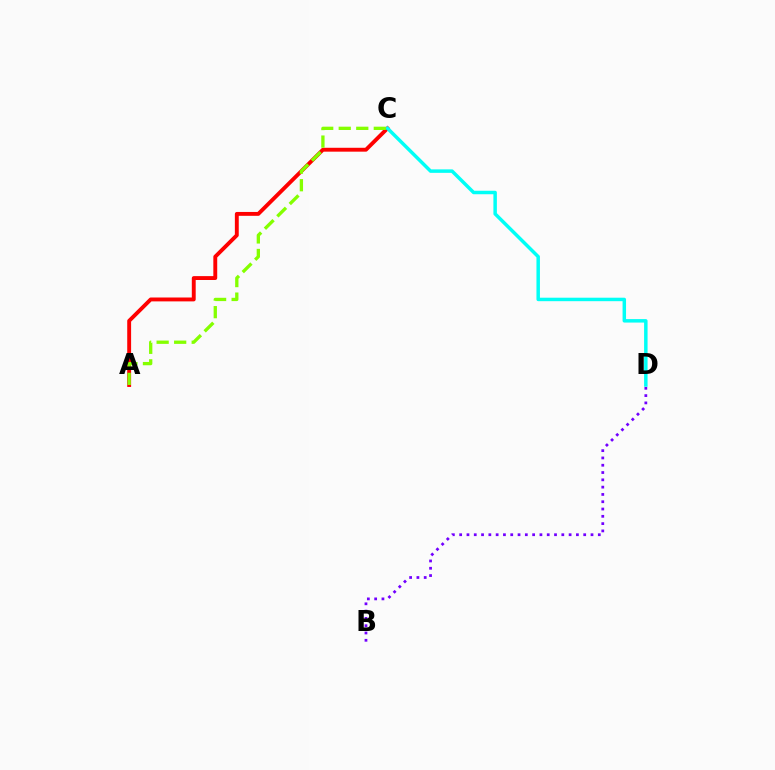{('A', 'C'): [{'color': '#ff0000', 'line_style': 'solid', 'thickness': 2.79}, {'color': '#84ff00', 'line_style': 'dashed', 'thickness': 2.38}], ('B', 'D'): [{'color': '#7200ff', 'line_style': 'dotted', 'thickness': 1.98}], ('C', 'D'): [{'color': '#00fff6', 'line_style': 'solid', 'thickness': 2.5}]}